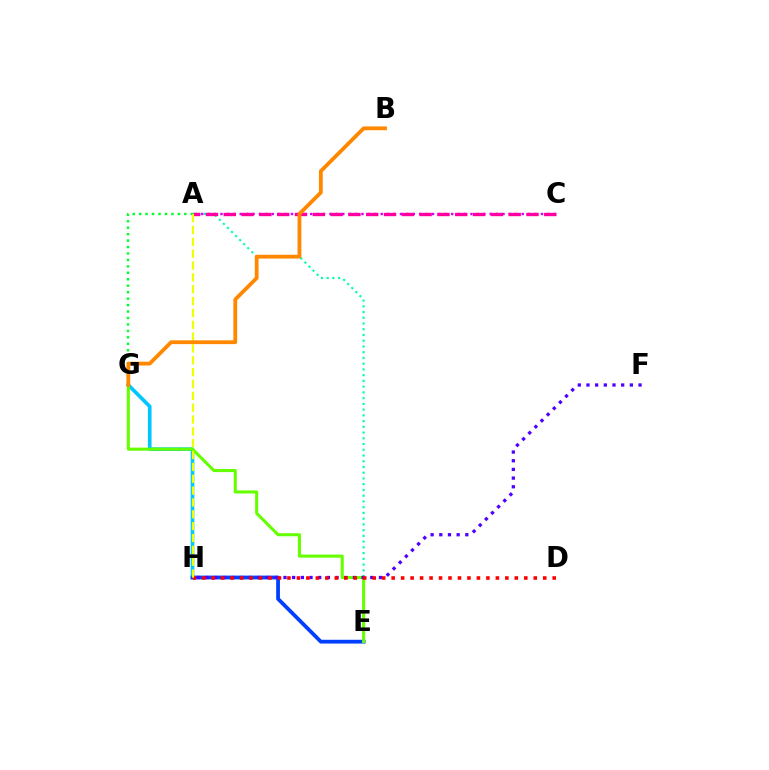{('G', 'H'): [{'color': '#00c7ff', 'line_style': 'solid', 'thickness': 2.64}], ('A', 'C'): [{'color': '#d600ff', 'line_style': 'dotted', 'thickness': 1.74}, {'color': '#ff00a0', 'line_style': 'dashed', 'thickness': 2.42}], ('A', 'E'): [{'color': '#00ffaf', 'line_style': 'dotted', 'thickness': 1.56}], ('E', 'H'): [{'color': '#003fff', 'line_style': 'solid', 'thickness': 2.72}], ('E', 'G'): [{'color': '#66ff00', 'line_style': 'solid', 'thickness': 2.21}], ('F', 'H'): [{'color': '#4f00ff', 'line_style': 'dotted', 'thickness': 2.36}], ('D', 'H'): [{'color': '#ff0000', 'line_style': 'dotted', 'thickness': 2.57}], ('A', 'G'): [{'color': '#00ff27', 'line_style': 'dotted', 'thickness': 1.75}], ('A', 'H'): [{'color': '#eeff00', 'line_style': 'dashed', 'thickness': 1.61}], ('B', 'G'): [{'color': '#ff8800', 'line_style': 'solid', 'thickness': 2.74}]}